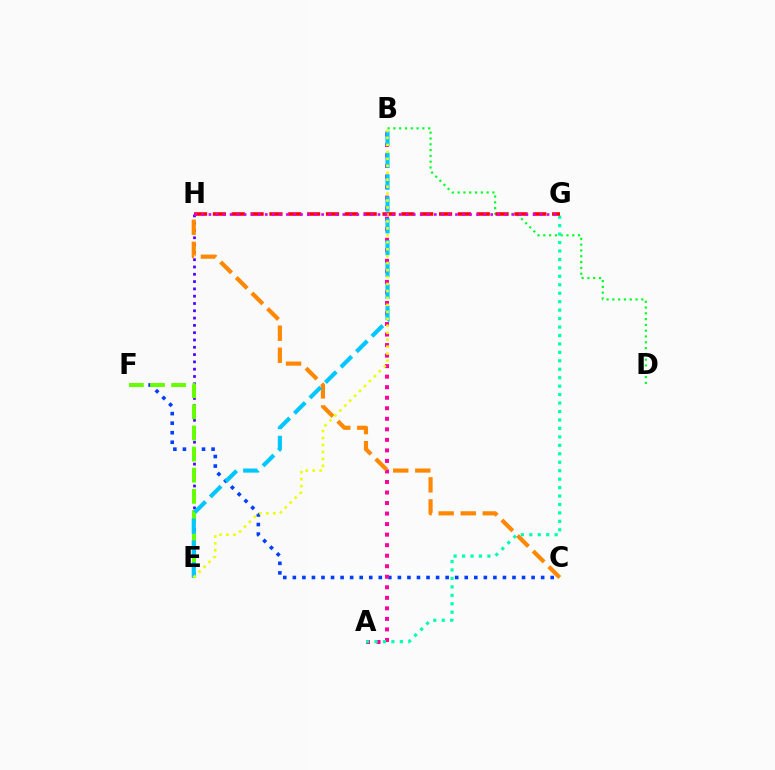{('C', 'F'): [{'color': '#003fff', 'line_style': 'dotted', 'thickness': 2.59}], ('B', 'D'): [{'color': '#00ff27', 'line_style': 'dotted', 'thickness': 1.57}], ('A', 'B'): [{'color': '#ff00a0', 'line_style': 'dotted', 'thickness': 2.86}], ('A', 'G'): [{'color': '#00ffaf', 'line_style': 'dotted', 'thickness': 2.3}], ('E', 'H'): [{'color': '#4f00ff', 'line_style': 'dotted', 'thickness': 1.98}], ('C', 'H'): [{'color': '#ff8800', 'line_style': 'dashed', 'thickness': 3.0}], ('G', 'H'): [{'color': '#ff0000', 'line_style': 'dashed', 'thickness': 2.56}, {'color': '#d600ff', 'line_style': 'dotted', 'thickness': 1.91}], ('E', 'F'): [{'color': '#66ff00', 'line_style': 'dashed', 'thickness': 2.87}], ('B', 'E'): [{'color': '#00c7ff', 'line_style': 'dashed', 'thickness': 2.97}, {'color': '#eeff00', 'line_style': 'dotted', 'thickness': 1.89}]}